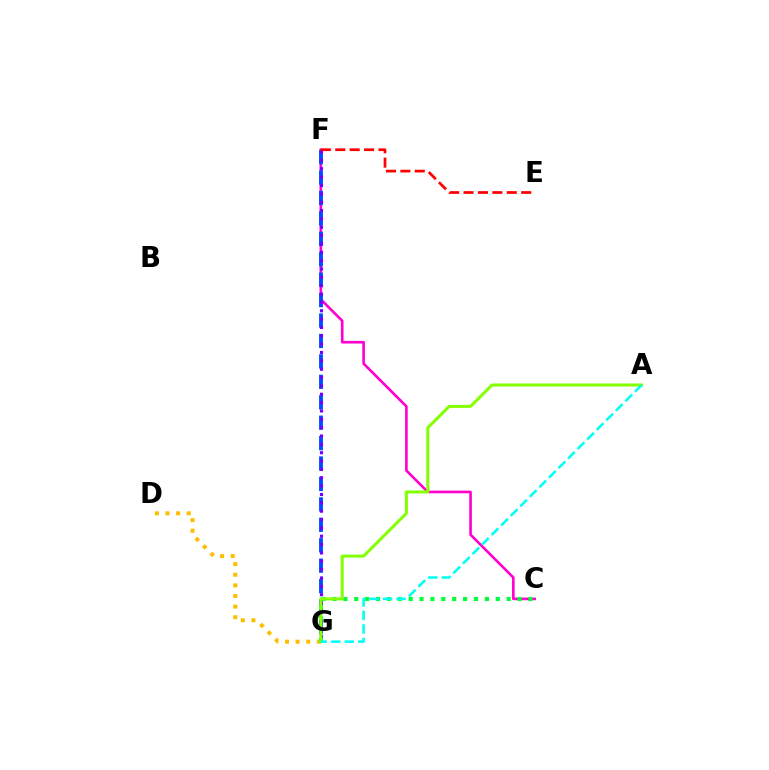{('C', 'F'): [{'color': '#ff00cf', 'line_style': 'solid', 'thickness': 1.89}], ('D', 'G'): [{'color': '#ffbd00', 'line_style': 'dotted', 'thickness': 2.88}], ('F', 'G'): [{'color': '#004bff', 'line_style': 'dashed', 'thickness': 2.77}, {'color': '#7200ff', 'line_style': 'dotted', 'thickness': 2.27}], ('C', 'G'): [{'color': '#00ff39', 'line_style': 'dotted', 'thickness': 2.96}], ('E', 'F'): [{'color': '#ff0000', 'line_style': 'dashed', 'thickness': 1.96}], ('A', 'G'): [{'color': '#84ff00', 'line_style': 'solid', 'thickness': 2.16}, {'color': '#00fff6', 'line_style': 'dashed', 'thickness': 1.84}]}